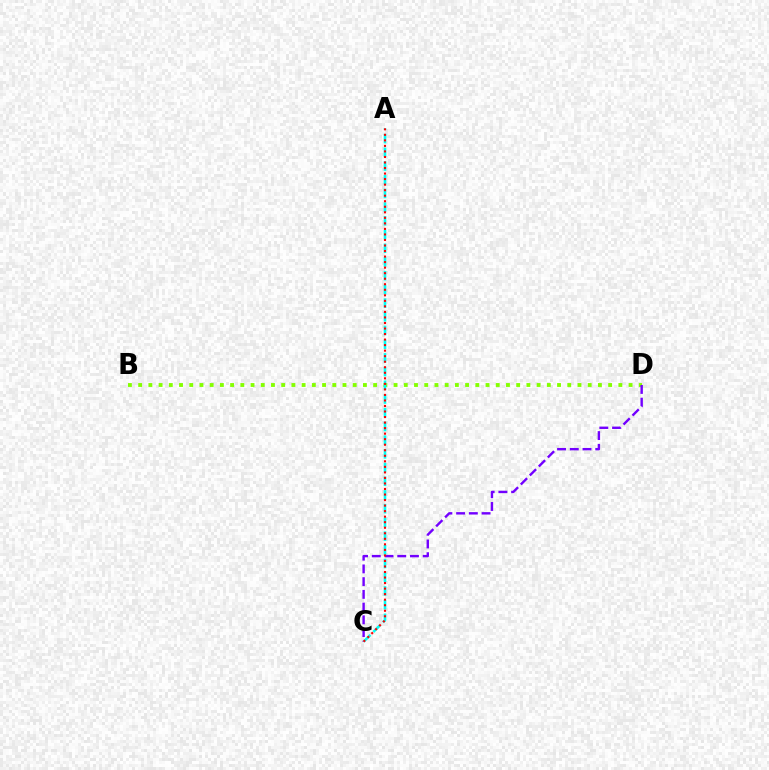{('B', 'D'): [{'color': '#84ff00', 'line_style': 'dotted', 'thickness': 2.78}], ('C', 'D'): [{'color': '#7200ff', 'line_style': 'dashed', 'thickness': 1.73}], ('A', 'C'): [{'color': '#00fff6', 'line_style': 'dashed', 'thickness': 1.86}, {'color': '#ff0000', 'line_style': 'dotted', 'thickness': 1.5}]}